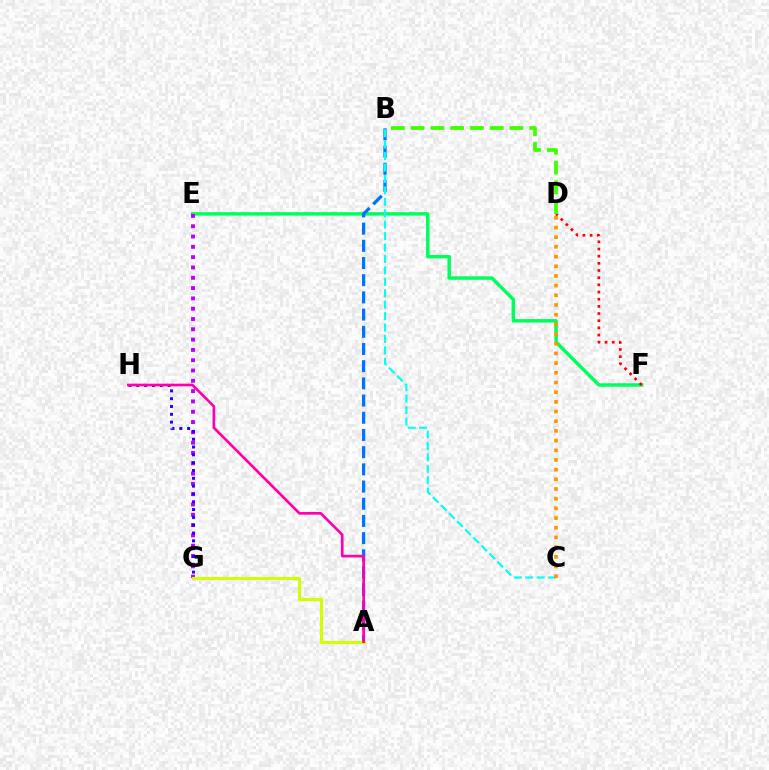{('E', 'F'): [{'color': '#00ff5c', 'line_style': 'solid', 'thickness': 2.5}], ('E', 'G'): [{'color': '#b900ff', 'line_style': 'dotted', 'thickness': 2.8}], ('A', 'B'): [{'color': '#0074ff', 'line_style': 'dashed', 'thickness': 2.34}], ('A', 'G'): [{'color': '#d1ff00', 'line_style': 'solid', 'thickness': 2.21}], ('D', 'F'): [{'color': '#ff0000', 'line_style': 'dotted', 'thickness': 1.95}], ('B', 'D'): [{'color': '#3dff00', 'line_style': 'dashed', 'thickness': 2.69}], ('G', 'H'): [{'color': '#2500ff', 'line_style': 'dotted', 'thickness': 2.12}], ('A', 'H'): [{'color': '#ff00ac', 'line_style': 'solid', 'thickness': 1.93}], ('B', 'C'): [{'color': '#00fff6', 'line_style': 'dashed', 'thickness': 1.55}], ('C', 'D'): [{'color': '#ff9400', 'line_style': 'dotted', 'thickness': 2.63}]}